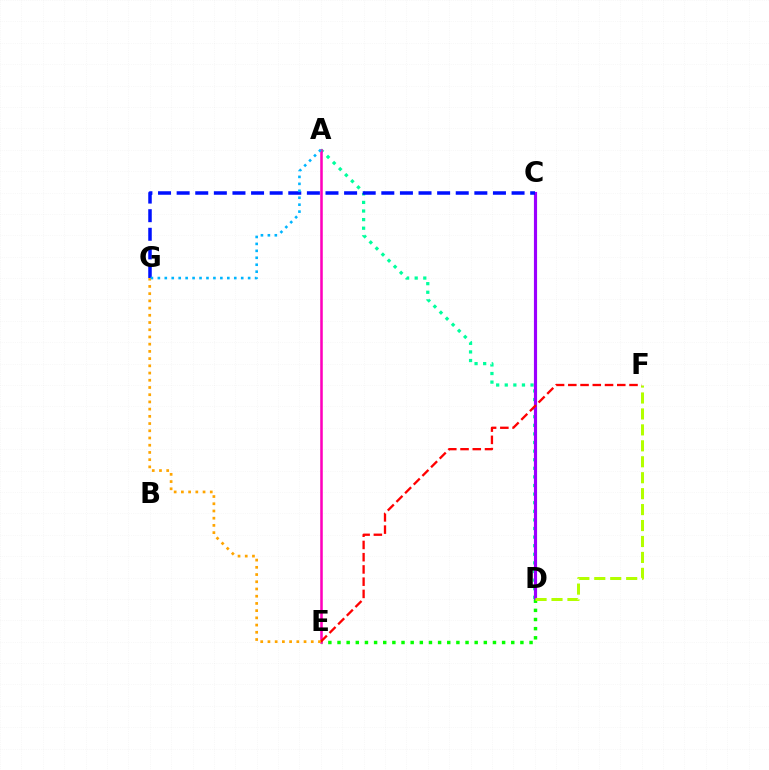{('A', 'D'): [{'color': '#00ff9d', 'line_style': 'dotted', 'thickness': 2.34}], ('C', 'D'): [{'color': '#9b00ff', 'line_style': 'solid', 'thickness': 2.27}], ('D', 'E'): [{'color': '#08ff00', 'line_style': 'dotted', 'thickness': 2.48}], ('C', 'G'): [{'color': '#0010ff', 'line_style': 'dashed', 'thickness': 2.53}], ('A', 'E'): [{'color': '#ff00bd', 'line_style': 'solid', 'thickness': 1.83}], ('D', 'F'): [{'color': '#b3ff00', 'line_style': 'dashed', 'thickness': 2.17}], ('E', 'F'): [{'color': '#ff0000', 'line_style': 'dashed', 'thickness': 1.66}], ('E', 'G'): [{'color': '#ffa500', 'line_style': 'dotted', 'thickness': 1.96}], ('A', 'G'): [{'color': '#00b5ff', 'line_style': 'dotted', 'thickness': 1.89}]}